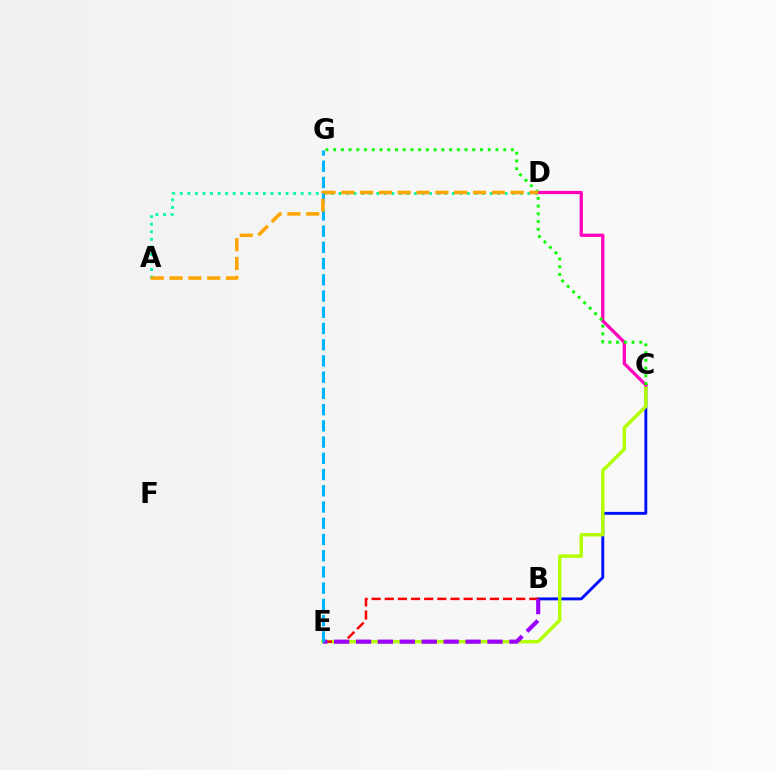{('B', 'C'): [{'color': '#0010ff', 'line_style': 'solid', 'thickness': 2.09}], ('C', 'E'): [{'color': '#b3ff00', 'line_style': 'solid', 'thickness': 2.47}], ('C', 'D'): [{'color': '#ff00bd', 'line_style': 'solid', 'thickness': 2.34}], ('C', 'G'): [{'color': '#08ff00', 'line_style': 'dotted', 'thickness': 2.1}], ('B', 'E'): [{'color': '#ff0000', 'line_style': 'dashed', 'thickness': 1.79}, {'color': '#9b00ff', 'line_style': 'dashed', 'thickness': 2.98}], ('A', 'D'): [{'color': '#00ff9d', 'line_style': 'dotted', 'thickness': 2.05}, {'color': '#ffa500', 'line_style': 'dashed', 'thickness': 2.56}], ('E', 'G'): [{'color': '#00b5ff', 'line_style': 'dashed', 'thickness': 2.2}]}